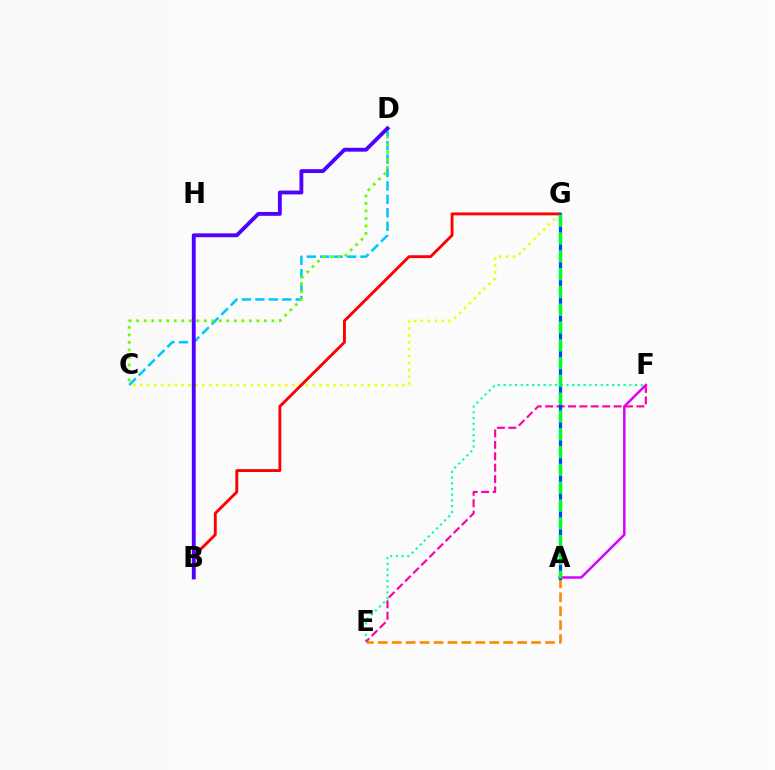{('C', 'G'): [{'color': '#eeff00', 'line_style': 'dotted', 'thickness': 1.87}], ('A', 'F'): [{'color': '#d600ff', 'line_style': 'solid', 'thickness': 1.79}], ('A', 'E'): [{'color': '#ff8800', 'line_style': 'dashed', 'thickness': 1.89}], ('C', 'D'): [{'color': '#00c7ff', 'line_style': 'dashed', 'thickness': 1.83}, {'color': '#66ff00', 'line_style': 'dotted', 'thickness': 2.04}], ('E', 'F'): [{'color': '#00ffaf', 'line_style': 'dotted', 'thickness': 1.55}, {'color': '#ff00a0', 'line_style': 'dashed', 'thickness': 1.55}], ('B', 'G'): [{'color': '#ff0000', 'line_style': 'solid', 'thickness': 2.07}], ('A', 'G'): [{'color': '#003fff', 'line_style': 'solid', 'thickness': 2.29}, {'color': '#00ff27', 'line_style': 'dashed', 'thickness': 2.42}], ('B', 'D'): [{'color': '#4f00ff', 'line_style': 'solid', 'thickness': 2.77}]}